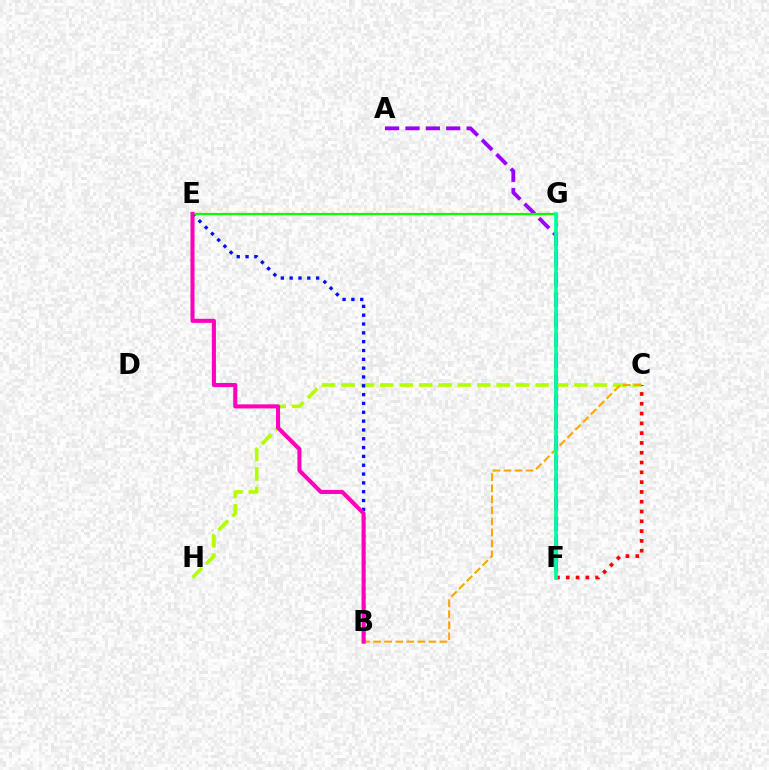{('A', 'F'): [{'color': '#9b00ff', 'line_style': 'dashed', 'thickness': 2.77}], ('C', 'H'): [{'color': '#b3ff00', 'line_style': 'dashed', 'thickness': 2.64}], ('C', 'F'): [{'color': '#ff0000', 'line_style': 'dotted', 'thickness': 2.66}], ('F', 'G'): [{'color': '#00b5ff', 'line_style': 'dotted', 'thickness': 2.35}, {'color': '#00ff9d', 'line_style': 'solid', 'thickness': 2.64}], ('B', 'E'): [{'color': '#0010ff', 'line_style': 'dotted', 'thickness': 2.4}, {'color': '#ff00bd', 'line_style': 'solid', 'thickness': 2.93}], ('E', 'G'): [{'color': '#08ff00', 'line_style': 'solid', 'thickness': 1.59}], ('B', 'C'): [{'color': '#ffa500', 'line_style': 'dashed', 'thickness': 1.5}]}